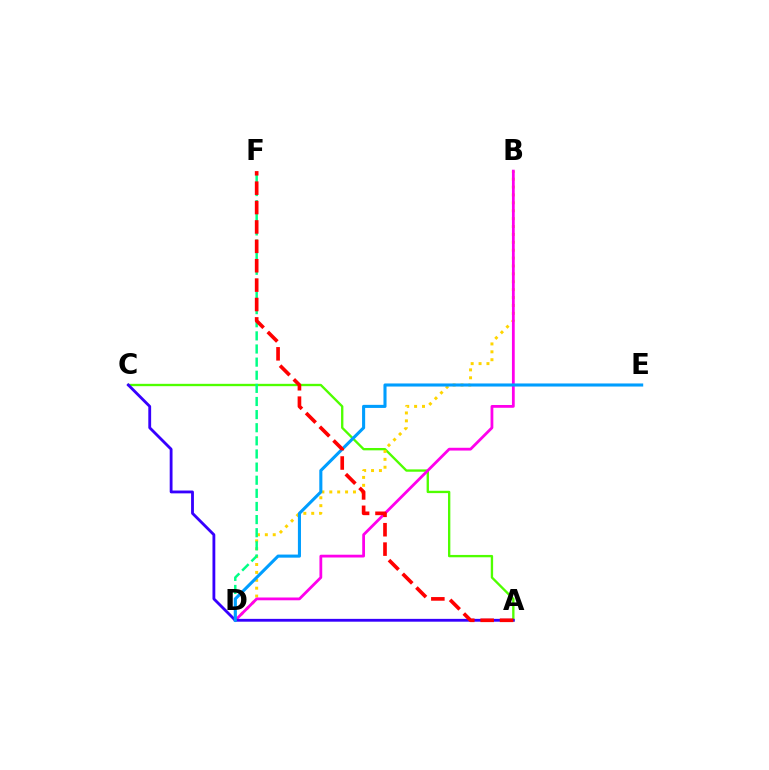{('A', 'C'): [{'color': '#4fff00', 'line_style': 'solid', 'thickness': 1.69}, {'color': '#3700ff', 'line_style': 'solid', 'thickness': 2.03}], ('B', 'D'): [{'color': '#ffd500', 'line_style': 'dotted', 'thickness': 2.14}, {'color': '#ff00ed', 'line_style': 'solid', 'thickness': 2.01}], ('D', 'F'): [{'color': '#00ff86', 'line_style': 'dashed', 'thickness': 1.78}], ('D', 'E'): [{'color': '#009eff', 'line_style': 'solid', 'thickness': 2.22}], ('A', 'F'): [{'color': '#ff0000', 'line_style': 'dashed', 'thickness': 2.63}]}